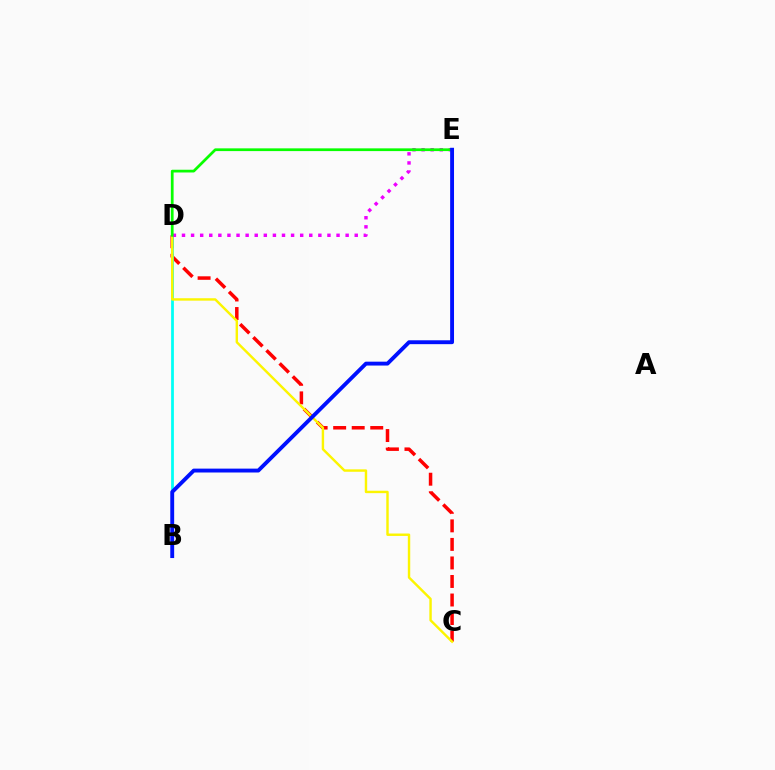{('C', 'D'): [{'color': '#ff0000', 'line_style': 'dashed', 'thickness': 2.52}, {'color': '#fcf500', 'line_style': 'solid', 'thickness': 1.74}], ('B', 'D'): [{'color': '#00fff6', 'line_style': 'solid', 'thickness': 2.0}], ('D', 'E'): [{'color': '#ee00ff', 'line_style': 'dotted', 'thickness': 2.47}, {'color': '#08ff00', 'line_style': 'solid', 'thickness': 1.97}], ('B', 'E'): [{'color': '#0010ff', 'line_style': 'solid', 'thickness': 2.79}]}